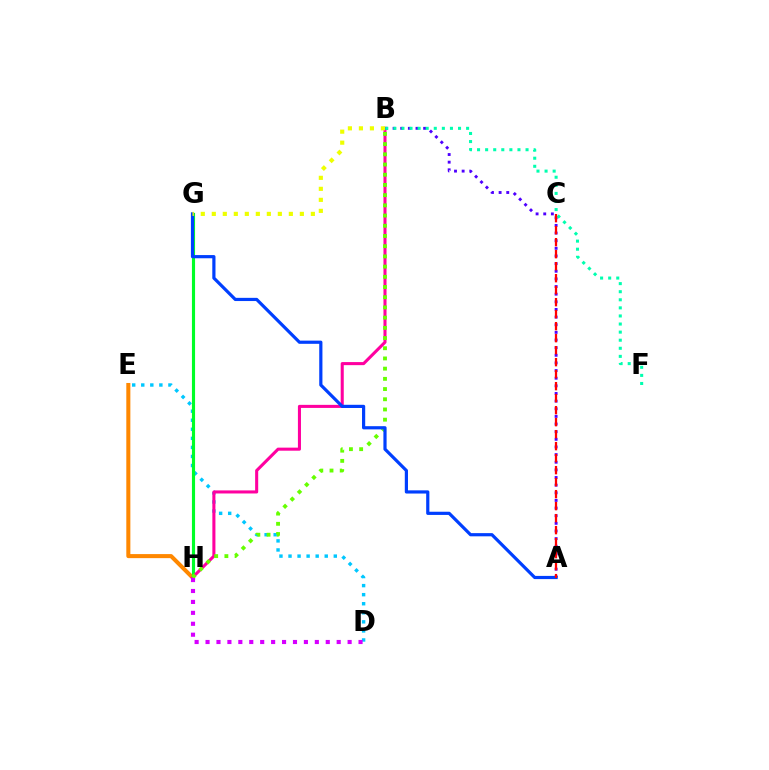{('D', 'E'): [{'color': '#00c7ff', 'line_style': 'dotted', 'thickness': 2.46}], ('E', 'H'): [{'color': '#ff8800', 'line_style': 'solid', 'thickness': 2.92}], ('G', 'H'): [{'color': '#00ff27', 'line_style': 'solid', 'thickness': 2.25}], ('B', 'H'): [{'color': '#ff00a0', 'line_style': 'solid', 'thickness': 2.21}, {'color': '#66ff00', 'line_style': 'dotted', 'thickness': 2.77}], ('A', 'B'): [{'color': '#4f00ff', 'line_style': 'dotted', 'thickness': 2.08}], ('A', 'G'): [{'color': '#003fff', 'line_style': 'solid', 'thickness': 2.3}], ('B', 'F'): [{'color': '#00ffaf', 'line_style': 'dotted', 'thickness': 2.2}], ('B', 'G'): [{'color': '#eeff00', 'line_style': 'dotted', 'thickness': 2.99}], ('D', 'H'): [{'color': '#d600ff', 'line_style': 'dotted', 'thickness': 2.97}], ('A', 'C'): [{'color': '#ff0000', 'line_style': 'dashed', 'thickness': 1.63}]}